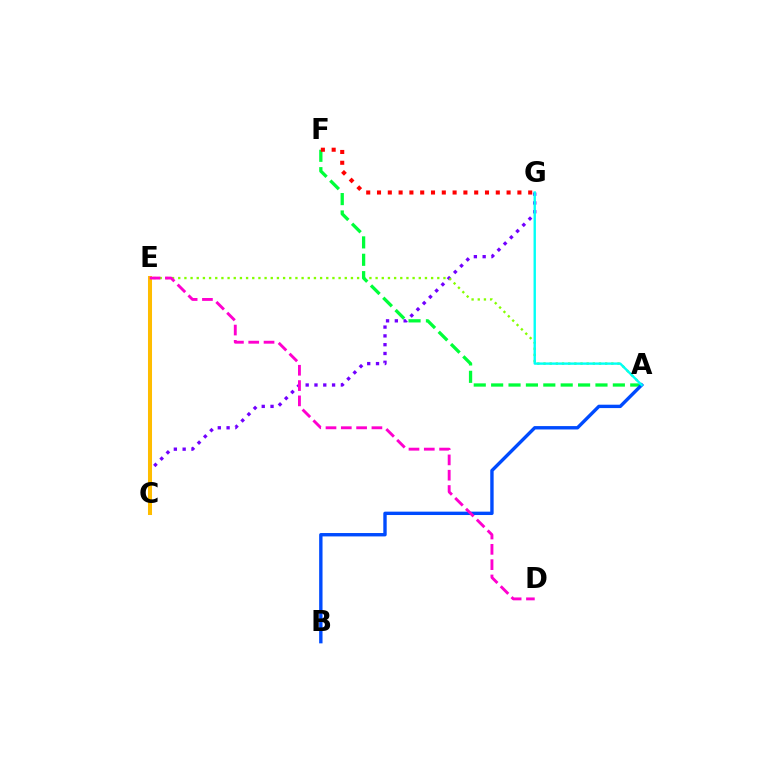{('C', 'G'): [{'color': '#7200ff', 'line_style': 'dotted', 'thickness': 2.39}], ('A', 'E'): [{'color': '#84ff00', 'line_style': 'dotted', 'thickness': 1.68}], ('C', 'E'): [{'color': '#ffbd00', 'line_style': 'solid', 'thickness': 2.9}], ('A', 'F'): [{'color': '#00ff39', 'line_style': 'dashed', 'thickness': 2.36}], ('A', 'B'): [{'color': '#004bff', 'line_style': 'solid', 'thickness': 2.43}], ('A', 'G'): [{'color': '#00fff6', 'line_style': 'solid', 'thickness': 1.71}], ('D', 'E'): [{'color': '#ff00cf', 'line_style': 'dashed', 'thickness': 2.08}], ('F', 'G'): [{'color': '#ff0000', 'line_style': 'dotted', 'thickness': 2.93}]}